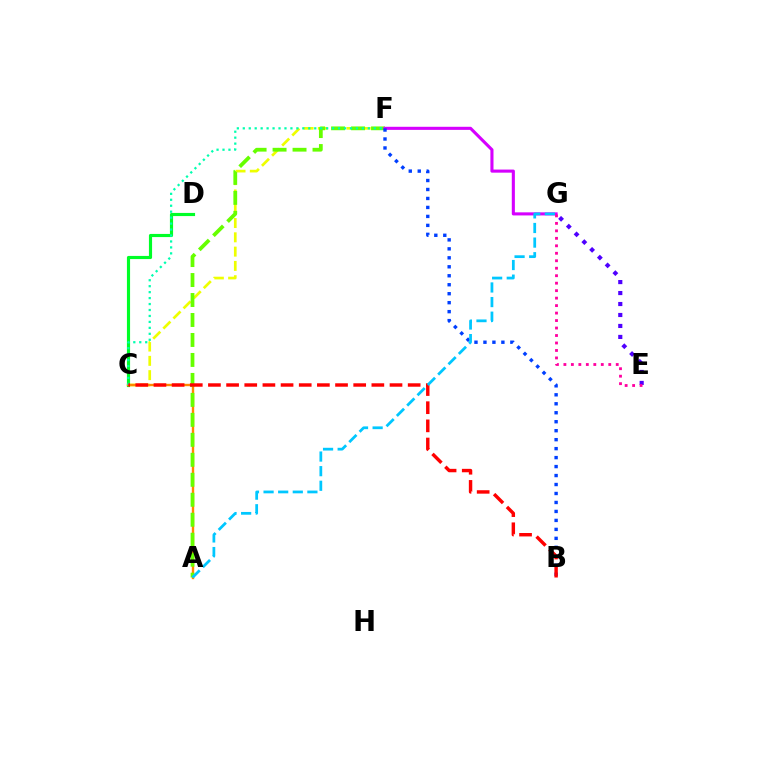{('C', 'D'): [{'color': '#00ff27', 'line_style': 'solid', 'thickness': 2.27}], ('C', 'F'): [{'color': '#eeff00', 'line_style': 'dashed', 'thickness': 1.94}, {'color': '#00ffaf', 'line_style': 'dotted', 'thickness': 1.62}], ('A', 'C'): [{'color': '#ff8800', 'line_style': 'solid', 'thickness': 1.73}], ('A', 'F'): [{'color': '#66ff00', 'line_style': 'dashed', 'thickness': 2.71}], ('E', 'G'): [{'color': '#4f00ff', 'line_style': 'dotted', 'thickness': 2.98}, {'color': '#ff00a0', 'line_style': 'dotted', 'thickness': 2.03}], ('F', 'G'): [{'color': '#d600ff', 'line_style': 'solid', 'thickness': 2.23}], ('B', 'F'): [{'color': '#003fff', 'line_style': 'dotted', 'thickness': 2.44}], ('B', 'C'): [{'color': '#ff0000', 'line_style': 'dashed', 'thickness': 2.47}], ('A', 'G'): [{'color': '#00c7ff', 'line_style': 'dashed', 'thickness': 1.98}]}